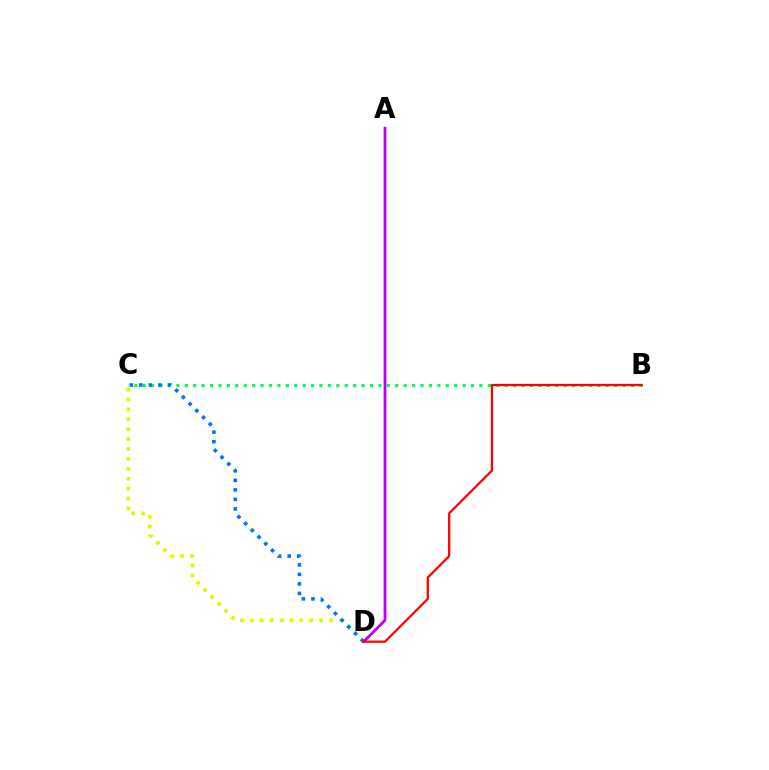{('B', 'C'): [{'color': '#00ff5c', 'line_style': 'dotted', 'thickness': 2.29}], ('C', 'D'): [{'color': '#d1ff00', 'line_style': 'dotted', 'thickness': 2.69}, {'color': '#0074ff', 'line_style': 'dotted', 'thickness': 2.58}], ('A', 'D'): [{'color': '#b900ff', 'line_style': 'solid', 'thickness': 2.01}], ('B', 'D'): [{'color': '#ff0000', 'line_style': 'solid', 'thickness': 1.62}]}